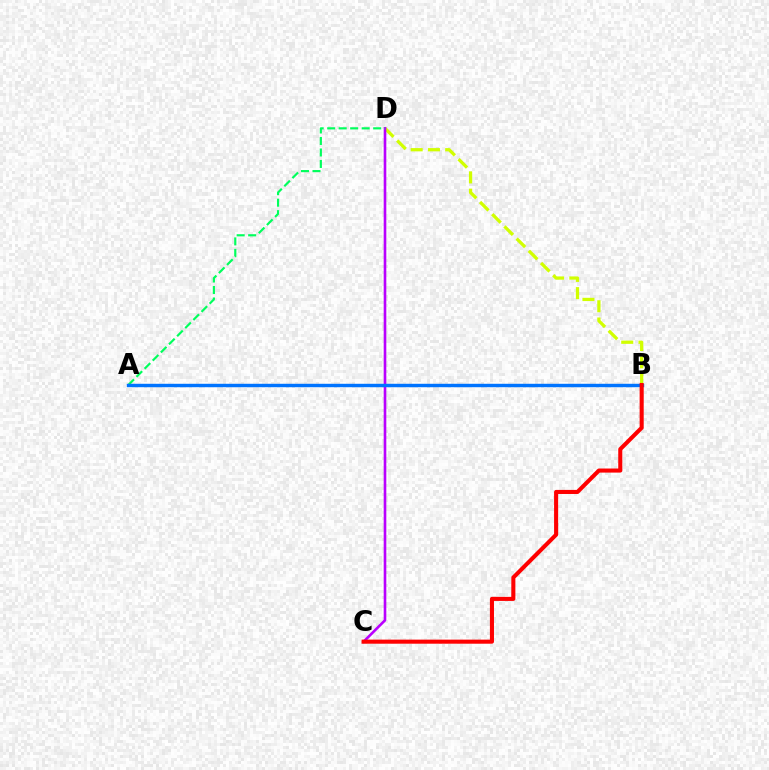{('B', 'D'): [{'color': '#d1ff00', 'line_style': 'dashed', 'thickness': 2.34}], ('C', 'D'): [{'color': '#b900ff', 'line_style': 'solid', 'thickness': 1.89}], ('A', 'D'): [{'color': '#00ff5c', 'line_style': 'dashed', 'thickness': 1.56}], ('A', 'B'): [{'color': '#0074ff', 'line_style': 'solid', 'thickness': 2.47}], ('B', 'C'): [{'color': '#ff0000', 'line_style': 'solid', 'thickness': 2.93}]}